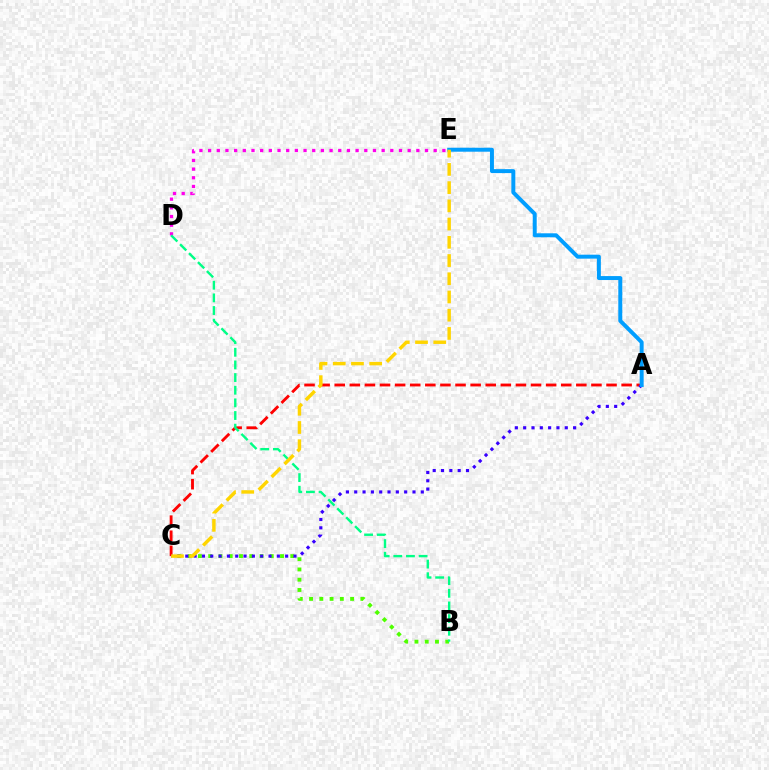{('A', 'C'): [{'color': '#ff0000', 'line_style': 'dashed', 'thickness': 2.05}, {'color': '#3700ff', 'line_style': 'dotted', 'thickness': 2.26}], ('B', 'C'): [{'color': '#4fff00', 'line_style': 'dotted', 'thickness': 2.79}], ('A', 'E'): [{'color': '#009eff', 'line_style': 'solid', 'thickness': 2.85}], ('D', 'E'): [{'color': '#ff00ed', 'line_style': 'dotted', 'thickness': 2.36}], ('B', 'D'): [{'color': '#00ff86', 'line_style': 'dashed', 'thickness': 1.72}], ('C', 'E'): [{'color': '#ffd500', 'line_style': 'dashed', 'thickness': 2.48}]}